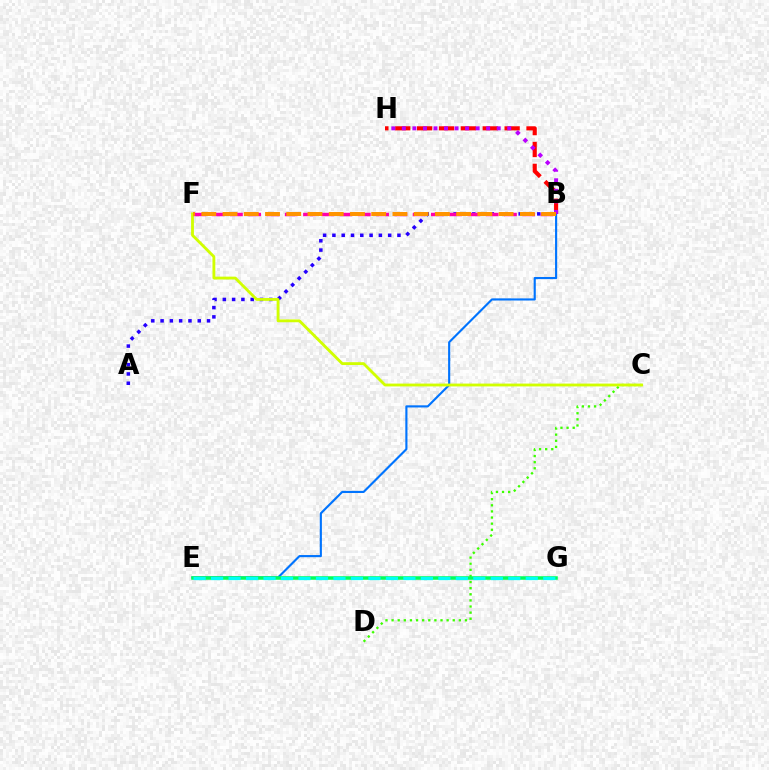{('A', 'B'): [{'color': '#2500ff', 'line_style': 'dotted', 'thickness': 2.52}], ('C', 'D'): [{'color': '#3dff00', 'line_style': 'dotted', 'thickness': 1.66}], ('B', 'E'): [{'color': '#0074ff', 'line_style': 'solid', 'thickness': 1.54}], ('B', 'H'): [{'color': '#ff0000', 'line_style': 'dashed', 'thickness': 2.97}, {'color': '#b900ff', 'line_style': 'dotted', 'thickness': 2.86}], ('C', 'F'): [{'color': '#d1ff00', 'line_style': 'solid', 'thickness': 2.04}], ('B', 'F'): [{'color': '#ff00ac', 'line_style': 'dashed', 'thickness': 2.48}, {'color': '#ff9400', 'line_style': 'dashed', 'thickness': 2.89}], ('E', 'G'): [{'color': '#00ff5c', 'line_style': 'solid', 'thickness': 2.54}, {'color': '#00fff6', 'line_style': 'dashed', 'thickness': 2.38}]}